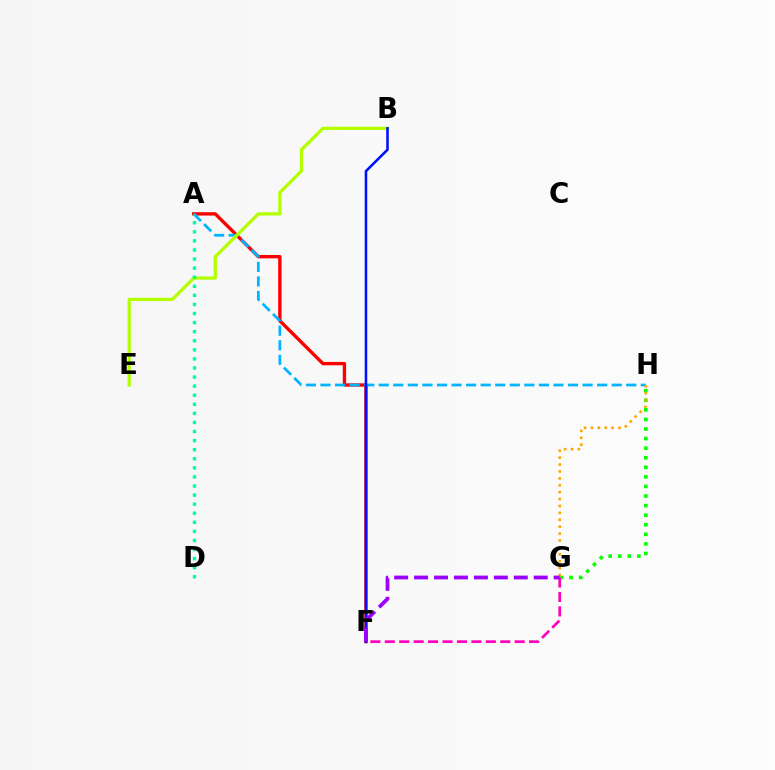{('A', 'F'): [{'color': '#ff0000', 'line_style': 'solid', 'thickness': 2.42}], ('A', 'H'): [{'color': '#00b5ff', 'line_style': 'dashed', 'thickness': 1.98}], ('B', 'E'): [{'color': '#b3ff00', 'line_style': 'solid', 'thickness': 2.33}], ('G', 'H'): [{'color': '#08ff00', 'line_style': 'dotted', 'thickness': 2.6}, {'color': '#ffa500', 'line_style': 'dotted', 'thickness': 1.87}], ('B', 'F'): [{'color': '#0010ff', 'line_style': 'solid', 'thickness': 1.85}], ('A', 'D'): [{'color': '#00ff9d', 'line_style': 'dotted', 'thickness': 2.47}], ('F', 'G'): [{'color': '#ff00bd', 'line_style': 'dashed', 'thickness': 1.96}, {'color': '#9b00ff', 'line_style': 'dashed', 'thickness': 2.71}]}